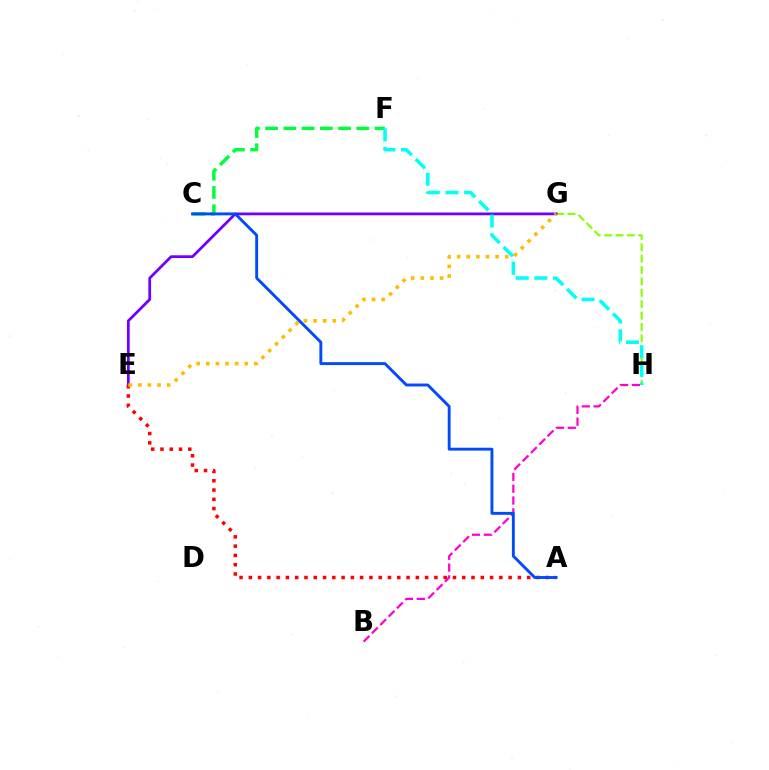{('C', 'F'): [{'color': '#00ff39', 'line_style': 'dashed', 'thickness': 2.48}], ('G', 'H'): [{'color': '#84ff00', 'line_style': 'dashed', 'thickness': 1.55}], ('E', 'G'): [{'color': '#7200ff', 'line_style': 'solid', 'thickness': 1.99}, {'color': '#ffbd00', 'line_style': 'dotted', 'thickness': 2.61}], ('B', 'H'): [{'color': '#ff00cf', 'line_style': 'dashed', 'thickness': 1.6}], ('A', 'E'): [{'color': '#ff0000', 'line_style': 'dotted', 'thickness': 2.52}], ('F', 'H'): [{'color': '#00fff6', 'line_style': 'dashed', 'thickness': 2.54}], ('A', 'C'): [{'color': '#004bff', 'line_style': 'solid', 'thickness': 2.08}]}